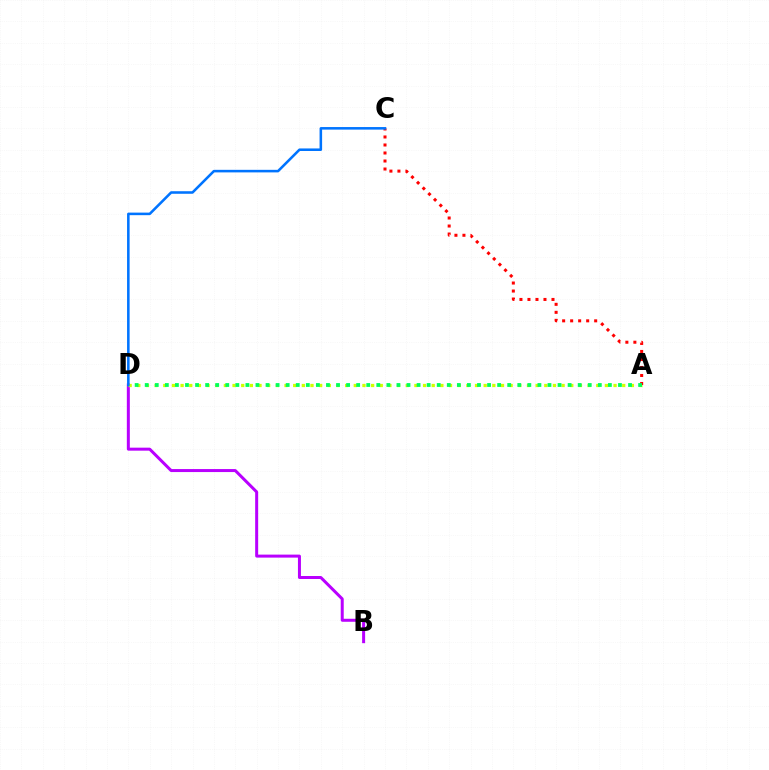{('B', 'D'): [{'color': '#b900ff', 'line_style': 'solid', 'thickness': 2.16}], ('A', 'D'): [{'color': '#d1ff00', 'line_style': 'dotted', 'thickness': 2.35}, {'color': '#00ff5c', 'line_style': 'dotted', 'thickness': 2.74}], ('A', 'C'): [{'color': '#ff0000', 'line_style': 'dotted', 'thickness': 2.18}], ('C', 'D'): [{'color': '#0074ff', 'line_style': 'solid', 'thickness': 1.84}]}